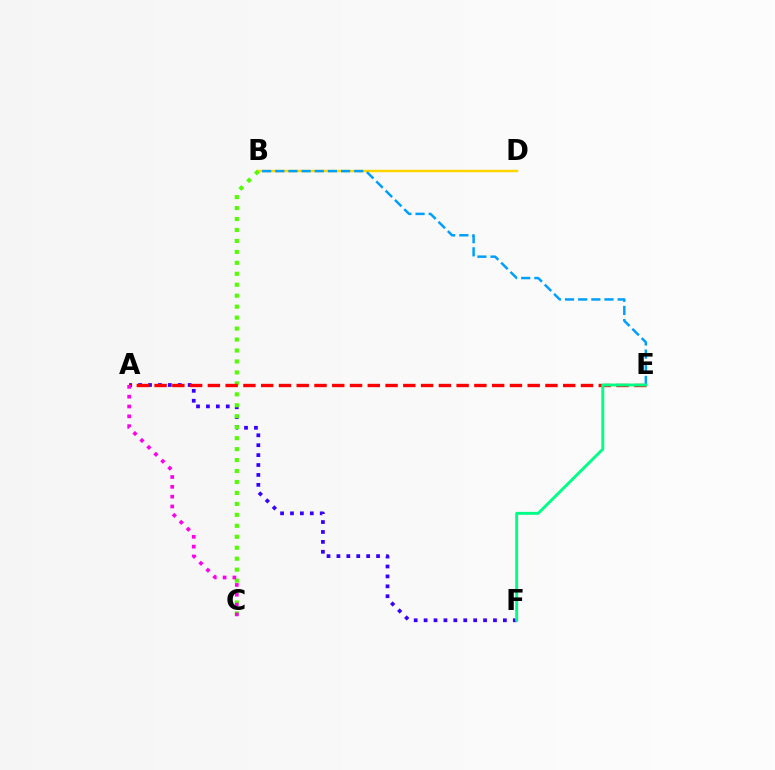{('A', 'F'): [{'color': '#3700ff', 'line_style': 'dotted', 'thickness': 2.69}], ('B', 'D'): [{'color': '#ffd500', 'line_style': 'solid', 'thickness': 1.76}], ('B', 'C'): [{'color': '#4fff00', 'line_style': 'dotted', 'thickness': 2.98}], ('A', 'E'): [{'color': '#ff0000', 'line_style': 'dashed', 'thickness': 2.41}], ('A', 'C'): [{'color': '#ff00ed', 'line_style': 'dotted', 'thickness': 2.67}], ('B', 'E'): [{'color': '#009eff', 'line_style': 'dashed', 'thickness': 1.79}], ('E', 'F'): [{'color': '#00ff86', 'line_style': 'solid', 'thickness': 2.11}]}